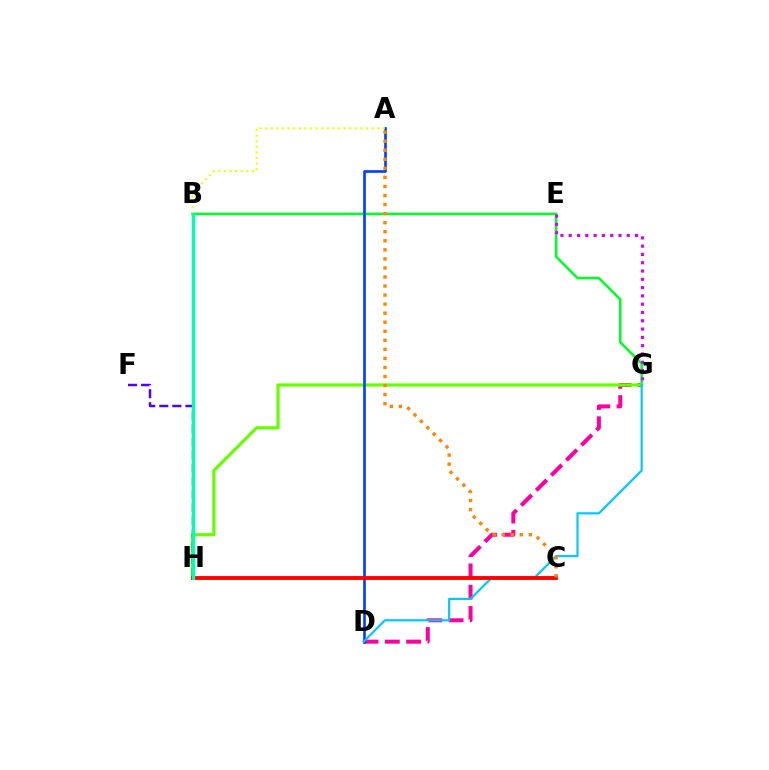{('D', 'G'): [{'color': '#ff00a0', 'line_style': 'dashed', 'thickness': 2.89}, {'color': '#00c7ff', 'line_style': 'solid', 'thickness': 1.56}], ('B', 'G'): [{'color': '#00ff27', 'line_style': 'solid', 'thickness': 1.84}], ('G', 'H'): [{'color': '#66ff00', 'line_style': 'solid', 'thickness': 2.29}], ('E', 'G'): [{'color': '#d600ff', 'line_style': 'dotted', 'thickness': 2.25}], ('A', 'D'): [{'color': '#003fff', 'line_style': 'solid', 'thickness': 1.91}], ('A', 'B'): [{'color': '#eeff00', 'line_style': 'dotted', 'thickness': 1.52}], ('F', 'H'): [{'color': '#4f00ff', 'line_style': 'dashed', 'thickness': 1.77}], ('C', 'H'): [{'color': '#ff0000', 'line_style': 'solid', 'thickness': 2.77}], ('B', 'H'): [{'color': '#00ffaf', 'line_style': 'solid', 'thickness': 2.41}], ('A', 'C'): [{'color': '#ff8800', 'line_style': 'dotted', 'thickness': 2.46}]}